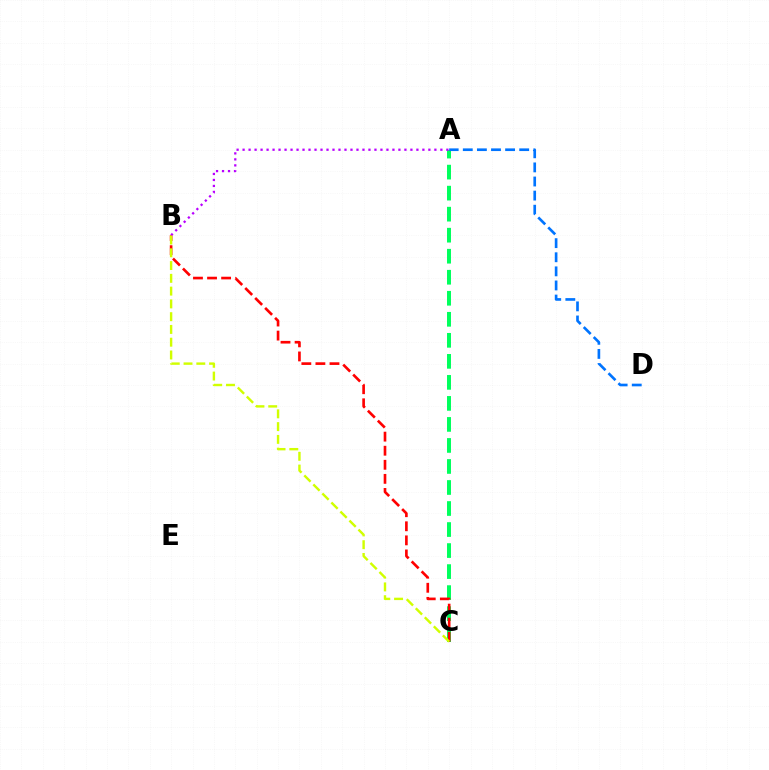{('A', 'C'): [{'color': '#00ff5c', 'line_style': 'dashed', 'thickness': 2.86}], ('B', 'C'): [{'color': '#ff0000', 'line_style': 'dashed', 'thickness': 1.91}, {'color': '#d1ff00', 'line_style': 'dashed', 'thickness': 1.74}], ('A', 'B'): [{'color': '#b900ff', 'line_style': 'dotted', 'thickness': 1.63}], ('A', 'D'): [{'color': '#0074ff', 'line_style': 'dashed', 'thickness': 1.92}]}